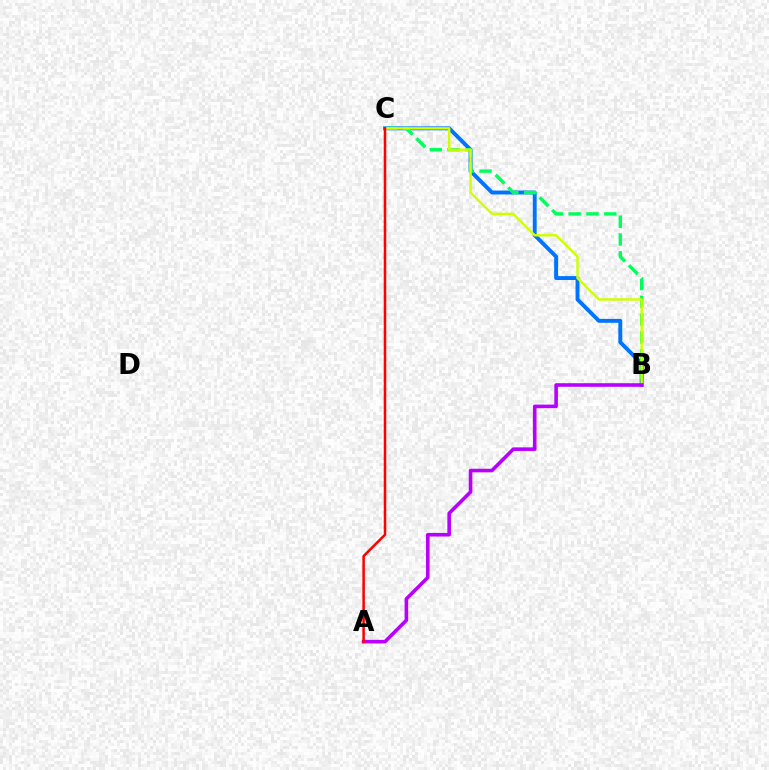{('B', 'C'): [{'color': '#0074ff', 'line_style': 'solid', 'thickness': 2.82}, {'color': '#00ff5c', 'line_style': 'dashed', 'thickness': 2.42}, {'color': '#d1ff00', 'line_style': 'solid', 'thickness': 1.75}], ('A', 'B'): [{'color': '#b900ff', 'line_style': 'solid', 'thickness': 2.59}], ('A', 'C'): [{'color': '#ff0000', 'line_style': 'solid', 'thickness': 1.82}]}